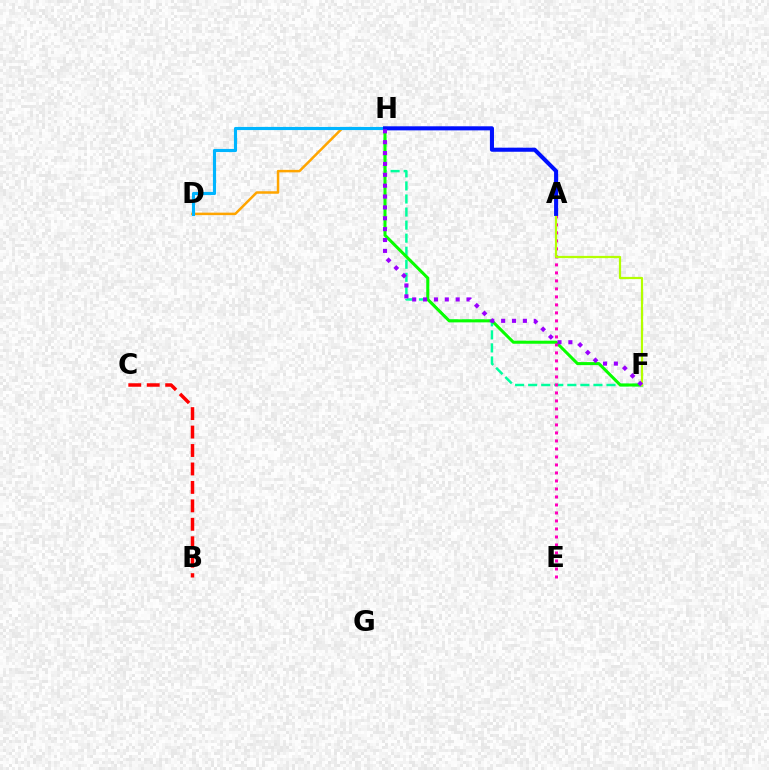{('F', 'H'): [{'color': '#00ff9d', 'line_style': 'dashed', 'thickness': 1.77}, {'color': '#08ff00', 'line_style': 'solid', 'thickness': 2.19}, {'color': '#9b00ff', 'line_style': 'dotted', 'thickness': 2.95}], ('D', 'H'): [{'color': '#ffa500', 'line_style': 'solid', 'thickness': 1.8}, {'color': '#00b5ff', 'line_style': 'solid', 'thickness': 2.26}], ('B', 'C'): [{'color': '#ff0000', 'line_style': 'dashed', 'thickness': 2.51}], ('A', 'E'): [{'color': '#ff00bd', 'line_style': 'dotted', 'thickness': 2.17}], ('A', 'F'): [{'color': '#b3ff00', 'line_style': 'solid', 'thickness': 1.59}], ('A', 'H'): [{'color': '#0010ff', 'line_style': 'solid', 'thickness': 2.93}]}